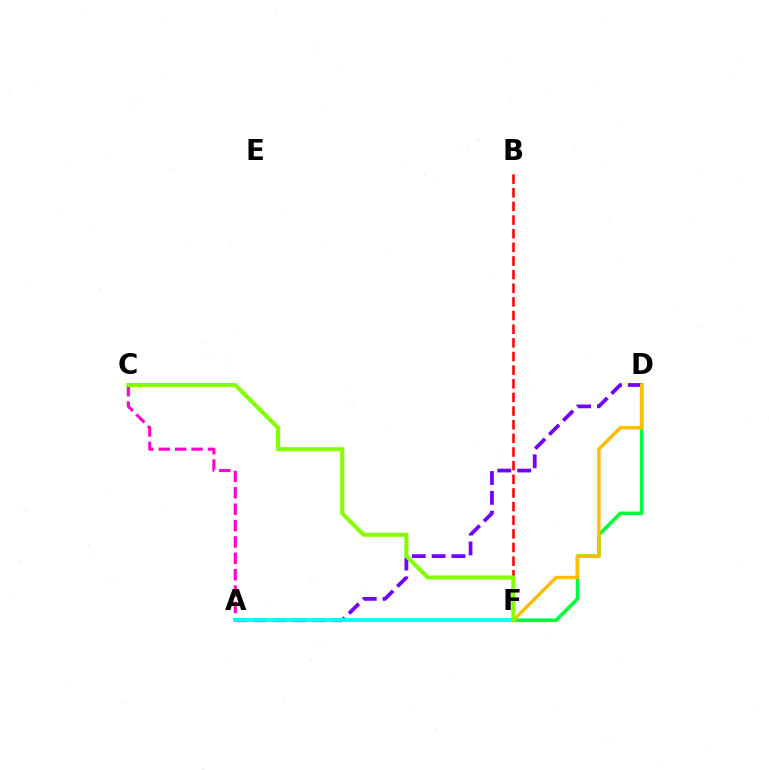{('D', 'F'): [{'color': '#00ff39', 'line_style': 'solid', 'thickness': 2.54}, {'color': '#ffbd00', 'line_style': 'solid', 'thickness': 2.43}], ('A', 'D'): [{'color': '#7200ff', 'line_style': 'dashed', 'thickness': 2.69}], ('A', 'F'): [{'color': '#004bff', 'line_style': 'dotted', 'thickness': 1.57}, {'color': '#00fff6', 'line_style': 'solid', 'thickness': 2.72}], ('B', 'F'): [{'color': '#ff0000', 'line_style': 'dashed', 'thickness': 1.85}], ('A', 'C'): [{'color': '#ff00cf', 'line_style': 'dashed', 'thickness': 2.22}], ('C', 'F'): [{'color': '#84ff00', 'line_style': 'solid', 'thickness': 2.93}]}